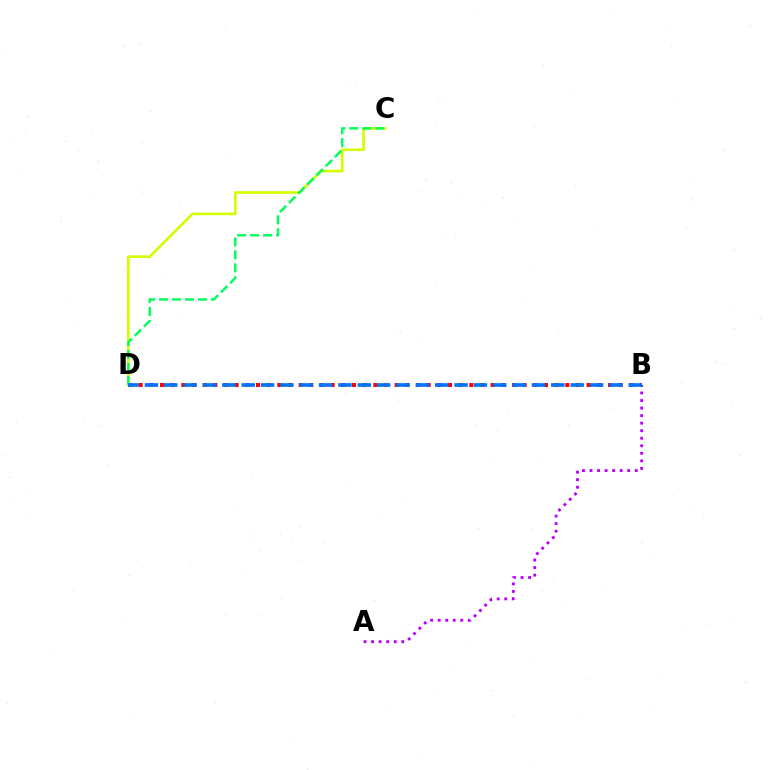{('A', 'B'): [{'color': '#b900ff', 'line_style': 'dotted', 'thickness': 2.05}], ('B', 'D'): [{'color': '#ff0000', 'line_style': 'dotted', 'thickness': 2.9}, {'color': '#0074ff', 'line_style': 'dashed', 'thickness': 2.63}], ('C', 'D'): [{'color': '#d1ff00', 'line_style': 'solid', 'thickness': 1.91}, {'color': '#00ff5c', 'line_style': 'dashed', 'thickness': 1.76}]}